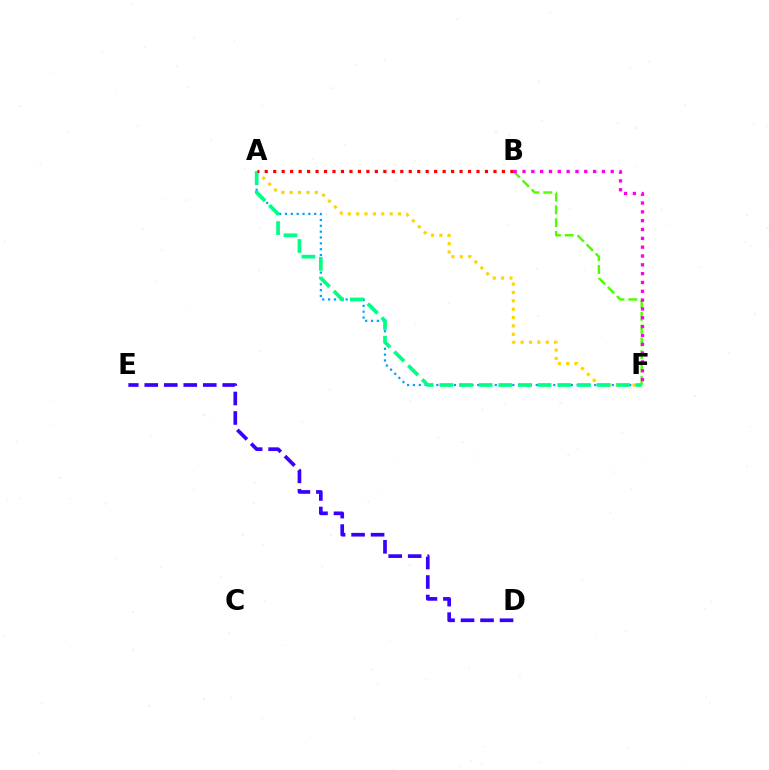{('A', 'F'): [{'color': '#009eff', 'line_style': 'dotted', 'thickness': 1.59}, {'color': '#ffd500', 'line_style': 'dotted', 'thickness': 2.27}, {'color': '#00ff86', 'line_style': 'dashed', 'thickness': 2.67}], ('B', 'F'): [{'color': '#4fff00', 'line_style': 'dashed', 'thickness': 1.74}, {'color': '#ff00ed', 'line_style': 'dotted', 'thickness': 2.4}], ('D', 'E'): [{'color': '#3700ff', 'line_style': 'dashed', 'thickness': 2.65}], ('A', 'B'): [{'color': '#ff0000', 'line_style': 'dotted', 'thickness': 2.3}]}